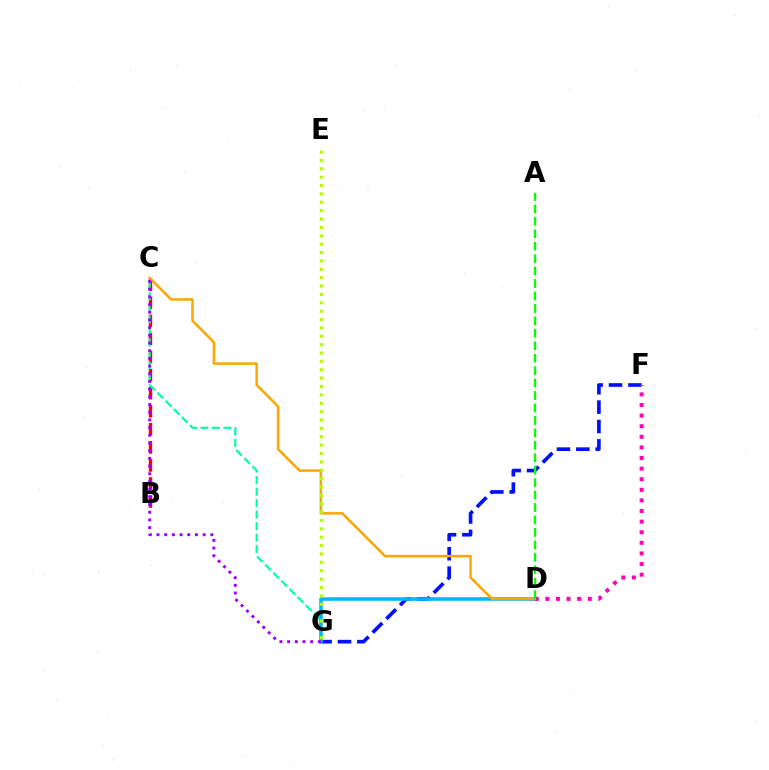{('B', 'C'): [{'color': '#ff0000', 'line_style': 'dashed', 'thickness': 2.45}], ('C', 'G'): [{'color': '#00ff9d', 'line_style': 'dashed', 'thickness': 1.56}, {'color': '#9b00ff', 'line_style': 'dotted', 'thickness': 2.09}], ('F', 'G'): [{'color': '#0010ff', 'line_style': 'dashed', 'thickness': 2.63}], ('D', 'G'): [{'color': '#00b5ff', 'line_style': 'solid', 'thickness': 2.56}], ('D', 'F'): [{'color': '#ff00bd', 'line_style': 'dotted', 'thickness': 2.88}], ('C', 'D'): [{'color': '#ffa500', 'line_style': 'solid', 'thickness': 1.79}], ('E', 'G'): [{'color': '#b3ff00', 'line_style': 'dotted', 'thickness': 2.28}], ('A', 'D'): [{'color': '#08ff00', 'line_style': 'dashed', 'thickness': 1.69}]}